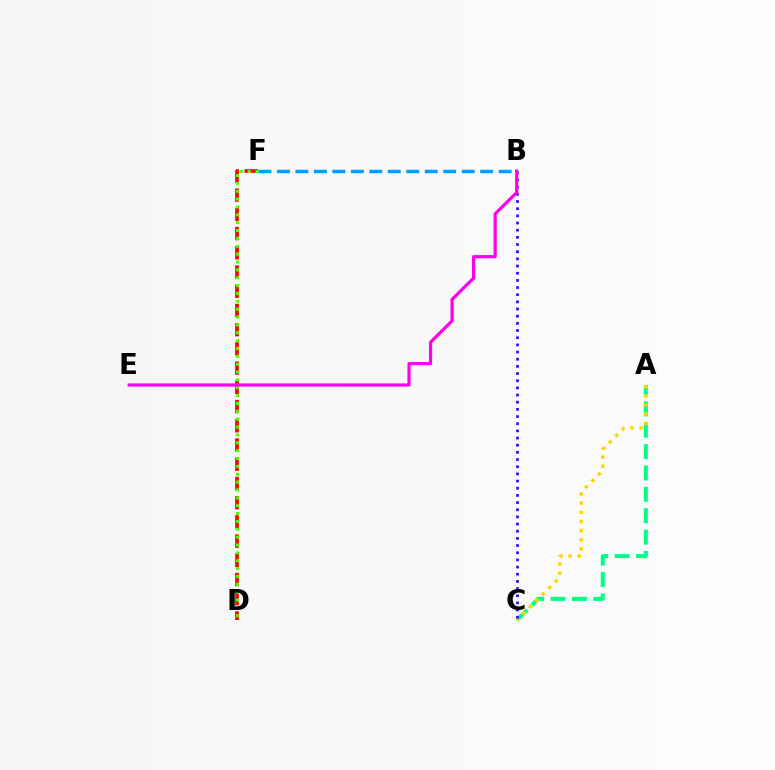{('D', 'F'): [{'color': '#ff0000', 'line_style': 'dashed', 'thickness': 2.61}, {'color': '#4fff00', 'line_style': 'dotted', 'thickness': 2.14}], ('A', 'C'): [{'color': '#00ff86', 'line_style': 'dashed', 'thickness': 2.9}, {'color': '#ffd500', 'line_style': 'dotted', 'thickness': 2.49}], ('B', 'F'): [{'color': '#009eff', 'line_style': 'dashed', 'thickness': 2.51}], ('B', 'C'): [{'color': '#3700ff', 'line_style': 'dotted', 'thickness': 1.95}], ('B', 'E'): [{'color': '#ff00ed', 'line_style': 'solid', 'thickness': 2.29}]}